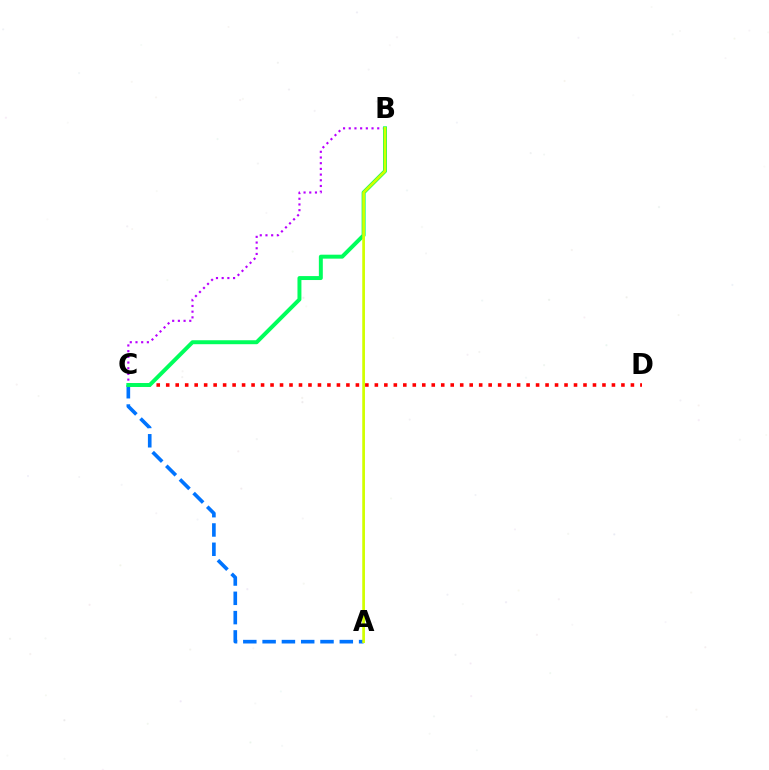{('A', 'C'): [{'color': '#0074ff', 'line_style': 'dashed', 'thickness': 2.62}], ('C', 'D'): [{'color': '#ff0000', 'line_style': 'dotted', 'thickness': 2.58}], ('B', 'C'): [{'color': '#b900ff', 'line_style': 'dotted', 'thickness': 1.55}, {'color': '#00ff5c', 'line_style': 'solid', 'thickness': 2.85}], ('A', 'B'): [{'color': '#d1ff00', 'line_style': 'solid', 'thickness': 1.96}]}